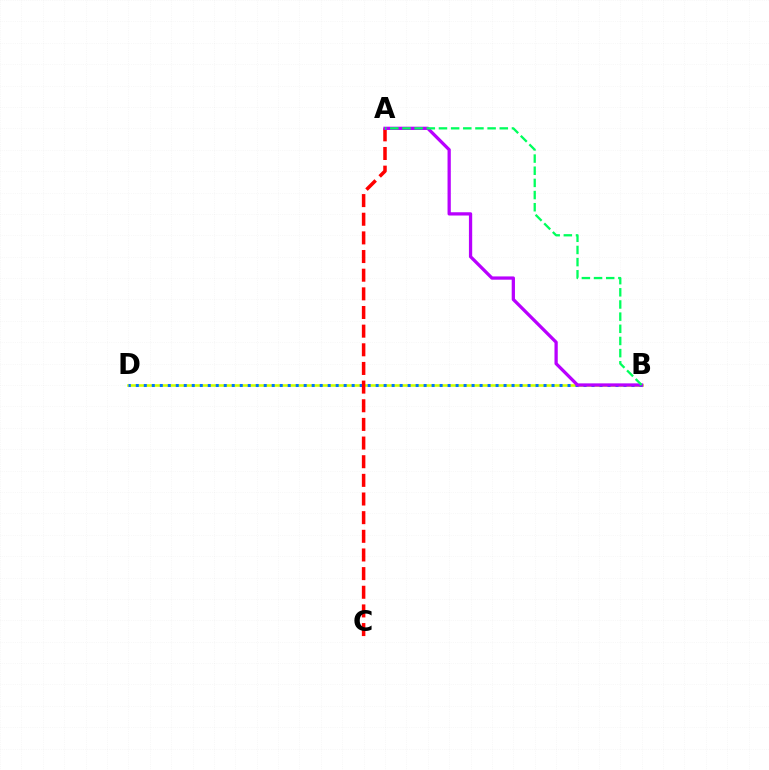{('B', 'D'): [{'color': '#d1ff00', 'line_style': 'solid', 'thickness': 1.87}, {'color': '#0074ff', 'line_style': 'dotted', 'thickness': 2.17}], ('A', 'C'): [{'color': '#ff0000', 'line_style': 'dashed', 'thickness': 2.53}], ('A', 'B'): [{'color': '#b900ff', 'line_style': 'solid', 'thickness': 2.35}, {'color': '#00ff5c', 'line_style': 'dashed', 'thickness': 1.65}]}